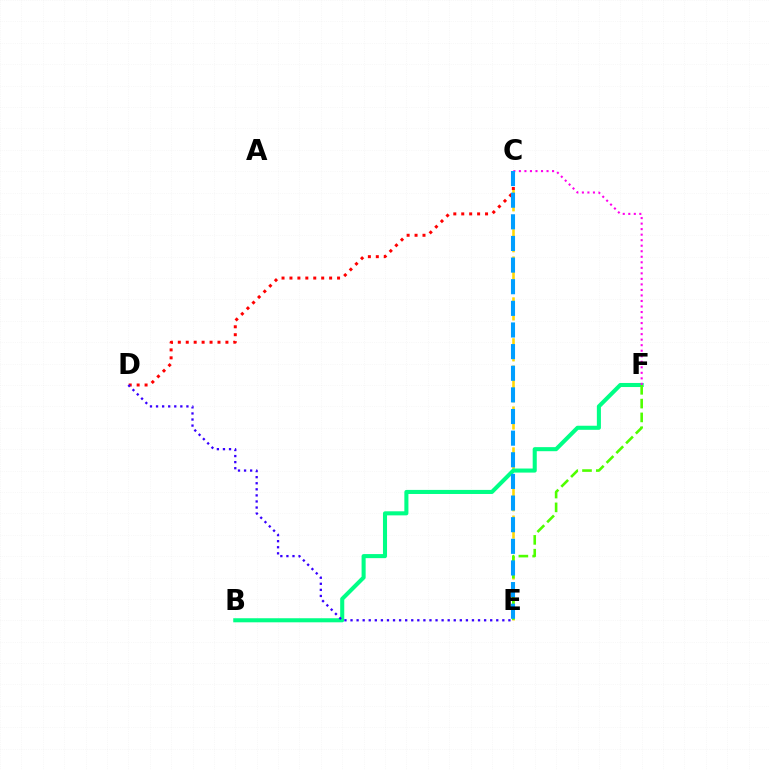{('C', 'E'): [{'color': '#ffd500', 'line_style': 'dashed', 'thickness': 1.85}, {'color': '#009eff', 'line_style': 'dashed', 'thickness': 2.94}], ('B', 'F'): [{'color': '#00ff86', 'line_style': 'solid', 'thickness': 2.93}], ('E', 'F'): [{'color': '#4fff00', 'line_style': 'dashed', 'thickness': 1.87}], ('C', 'F'): [{'color': '#ff00ed', 'line_style': 'dotted', 'thickness': 1.5}], ('C', 'D'): [{'color': '#ff0000', 'line_style': 'dotted', 'thickness': 2.16}], ('D', 'E'): [{'color': '#3700ff', 'line_style': 'dotted', 'thickness': 1.65}]}